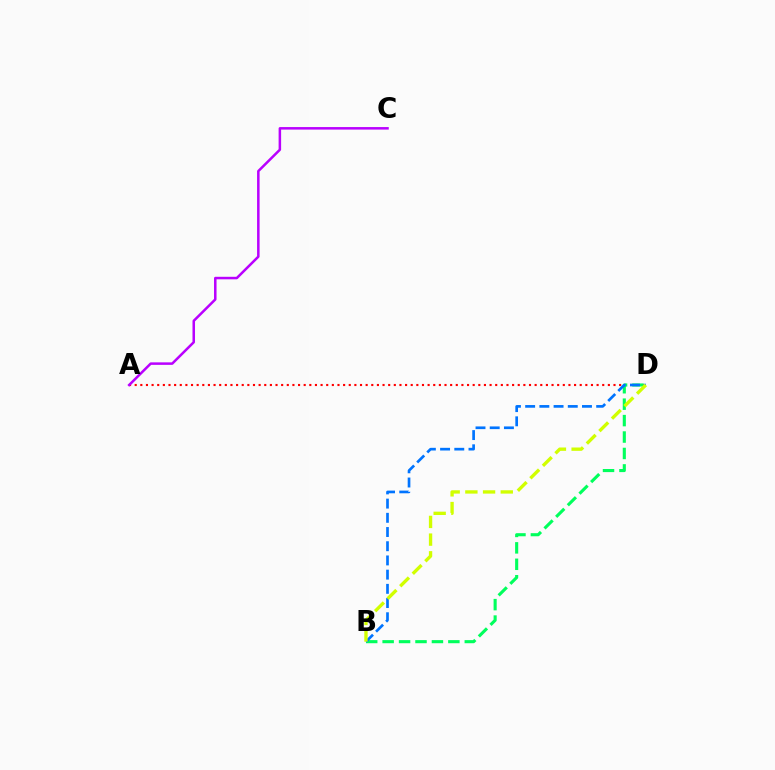{('A', 'D'): [{'color': '#ff0000', 'line_style': 'dotted', 'thickness': 1.53}], ('B', 'D'): [{'color': '#00ff5c', 'line_style': 'dashed', 'thickness': 2.23}, {'color': '#0074ff', 'line_style': 'dashed', 'thickness': 1.93}, {'color': '#d1ff00', 'line_style': 'dashed', 'thickness': 2.4}], ('A', 'C'): [{'color': '#b900ff', 'line_style': 'solid', 'thickness': 1.81}]}